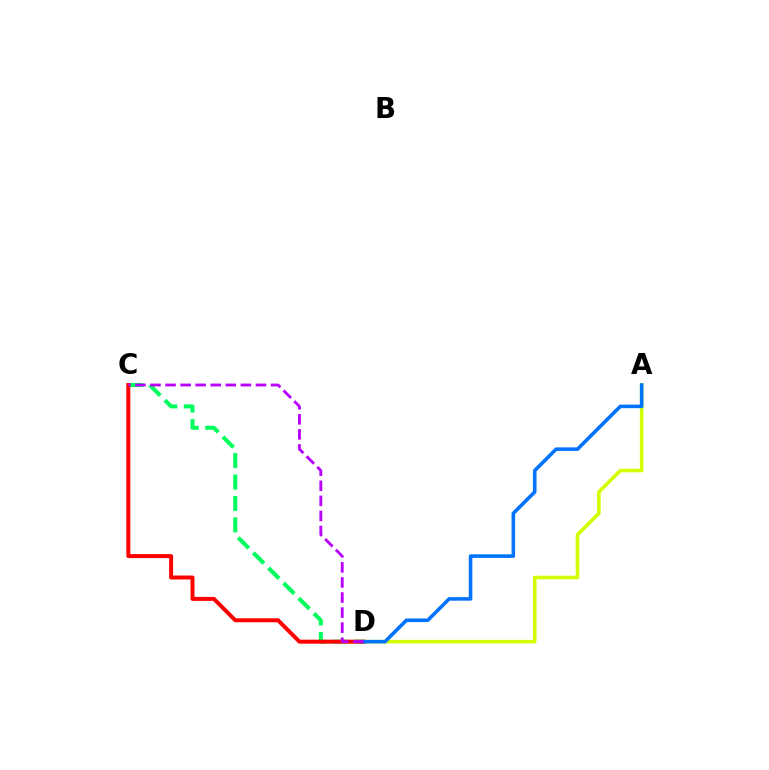{('A', 'D'): [{'color': '#d1ff00', 'line_style': 'solid', 'thickness': 2.58}, {'color': '#0074ff', 'line_style': 'solid', 'thickness': 2.57}], ('C', 'D'): [{'color': '#00ff5c', 'line_style': 'dashed', 'thickness': 2.91}, {'color': '#ff0000', 'line_style': 'solid', 'thickness': 2.86}, {'color': '#b900ff', 'line_style': 'dashed', 'thickness': 2.05}]}